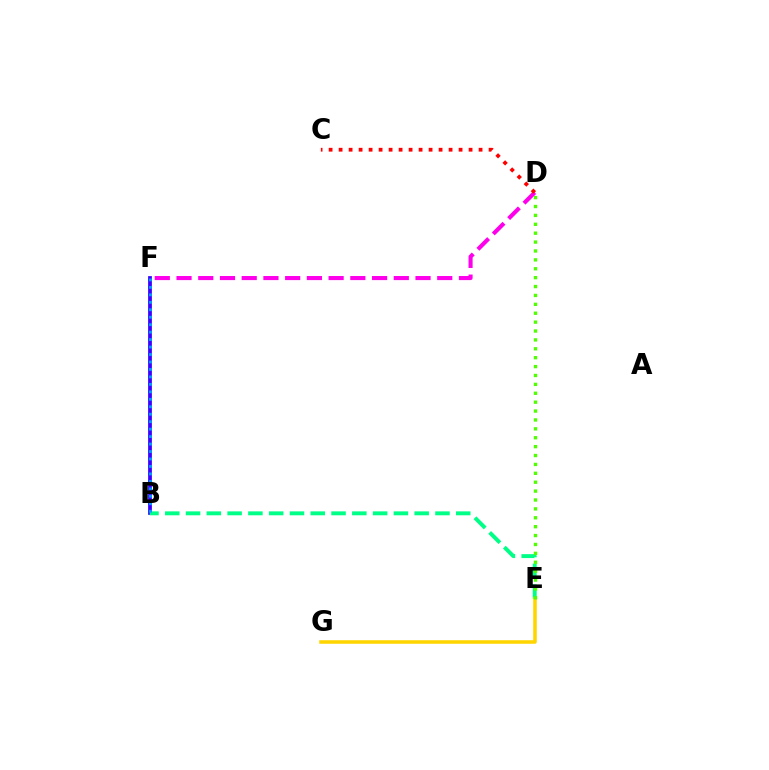{('D', 'F'): [{'color': '#ff00ed', 'line_style': 'dashed', 'thickness': 2.95}], ('B', 'F'): [{'color': '#3700ff', 'line_style': 'solid', 'thickness': 2.7}, {'color': '#009eff', 'line_style': 'dotted', 'thickness': 2.03}], ('C', 'D'): [{'color': '#ff0000', 'line_style': 'dotted', 'thickness': 2.72}], ('B', 'E'): [{'color': '#00ff86', 'line_style': 'dashed', 'thickness': 2.82}], ('E', 'G'): [{'color': '#ffd500', 'line_style': 'solid', 'thickness': 2.55}], ('D', 'E'): [{'color': '#4fff00', 'line_style': 'dotted', 'thickness': 2.42}]}